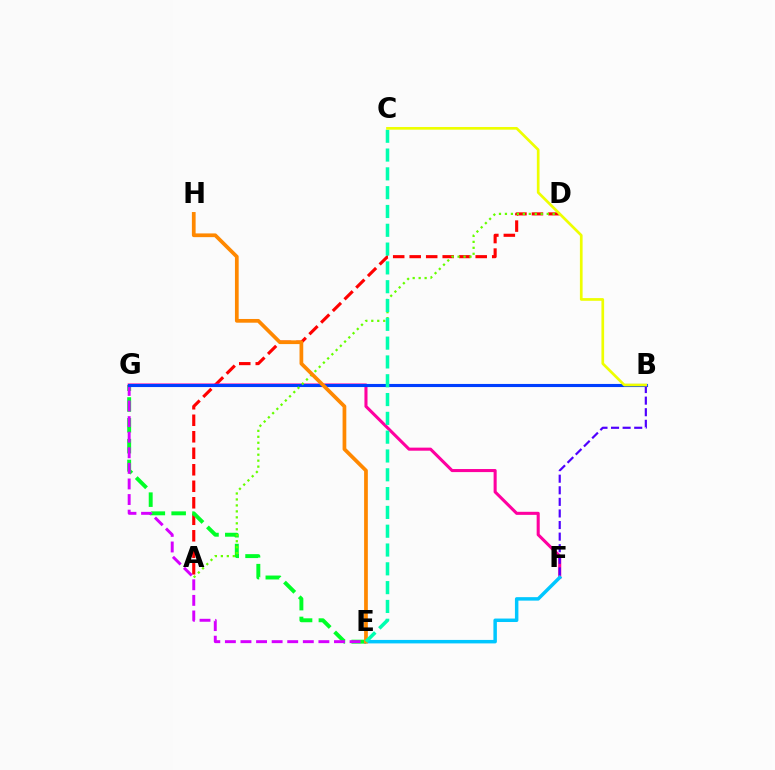{('A', 'D'): [{'color': '#ff0000', 'line_style': 'dashed', 'thickness': 2.24}, {'color': '#66ff00', 'line_style': 'dotted', 'thickness': 1.62}], ('E', 'G'): [{'color': '#00ff27', 'line_style': 'dashed', 'thickness': 2.83}, {'color': '#d600ff', 'line_style': 'dashed', 'thickness': 2.12}], ('F', 'G'): [{'color': '#ff00a0', 'line_style': 'solid', 'thickness': 2.21}], ('B', 'G'): [{'color': '#003fff', 'line_style': 'solid', 'thickness': 2.24}], ('B', 'F'): [{'color': '#4f00ff', 'line_style': 'dashed', 'thickness': 1.57}], ('E', 'F'): [{'color': '#00c7ff', 'line_style': 'solid', 'thickness': 2.5}], ('E', 'H'): [{'color': '#ff8800', 'line_style': 'solid', 'thickness': 2.68}], ('C', 'E'): [{'color': '#00ffaf', 'line_style': 'dashed', 'thickness': 2.56}], ('B', 'C'): [{'color': '#eeff00', 'line_style': 'solid', 'thickness': 1.94}]}